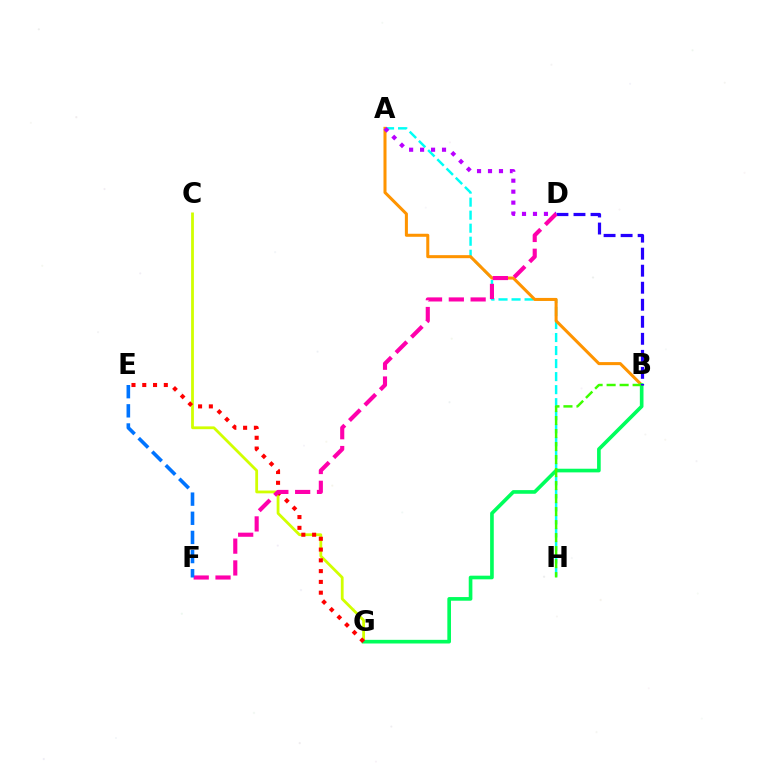{('A', 'H'): [{'color': '#00fff6', 'line_style': 'dashed', 'thickness': 1.77}], ('A', 'B'): [{'color': '#ff9400', 'line_style': 'solid', 'thickness': 2.18}], ('C', 'G'): [{'color': '#d1ff00', 'line_style': 'solid', 'thickness': 2.01}], ('B', 'G'): [{'color': '#00ff5c', 'line_style': 'solid', 'thickness': 2.63}], ('B', 'H'): [{'color': '#3dff00', 'line_style': 'dashed', 'thickness': 1.77}], ('A', 'D'): [{'color': '#b900ff', 'line_style': 'dotted', 'thickness': 2.98}], ('B', 'D'): [{'color': '#2500ff', 'line_style': 'dashed', 'thickness': 2.31}], ('E', 'G'): [{'color': '#ff0000', 'line_style': 'dotted', 'thickness': 2.93}], ('D', 'F'): [{'color': '#ff00ac', 'line_style': 'dashed', 'thickness': 2.96}], ('E', 'F'): [{'color': '#0074ff', 'line_style': 'dashed', 'thickness': 2.6}]}